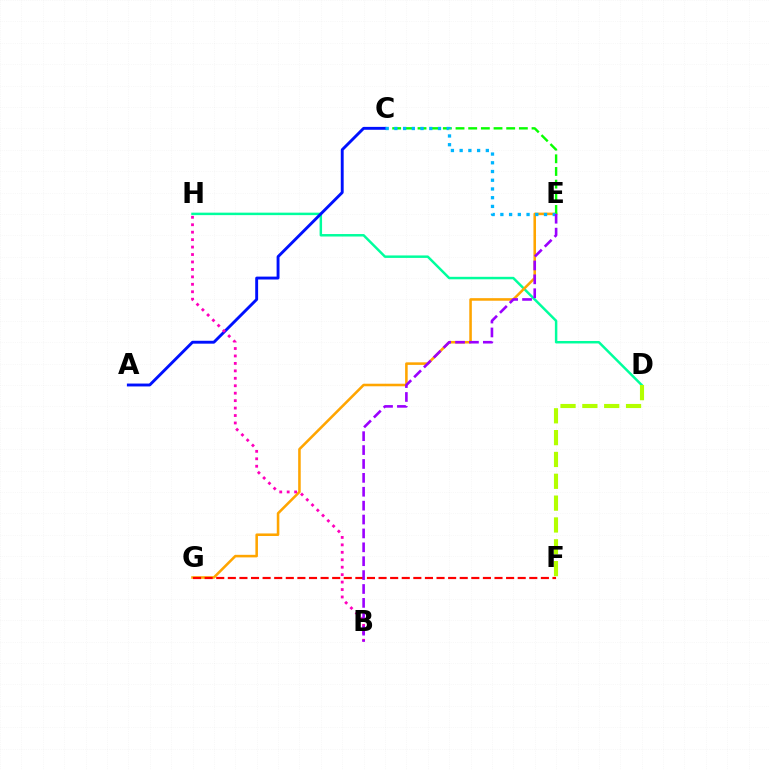{('D', 'H'): [{'color': '#00ff9d', 'line_style': 'solid', 'thickness': 1.78}], ('E', 'G'): [{'color': '#ffa500', 'line_style': 'solid', 'thickness': 1.84}], ('C', 'E'): [{'color': '#08ff00', 'line_style': 'dashed', 'thickness': 1.72}, {'color': '#00b5ff', 'line_style': 'dotted', 'thickness': 2.37}], ('A', 'C'): [{'color': '#0010ff', 'line_style': 'solid', 'thickness': 2.08}], ('F', 'G'): [{'color': '#ff0000', 'line_style': 'dashed', 'thickness': 1.58}], ('B', 'H'): [{'color': '#ff00bd', 'line_style': 'dotted', 'thickness': 2.02}], ('B', 'E'): [{'color': '#9b00ff', 'line_style': 'dashed', 'thickness': 1.89}], ('D', 'F'): [{'color': '#b3ff00', 'line_style': 'dashed', 'thickness': 2.97}]}